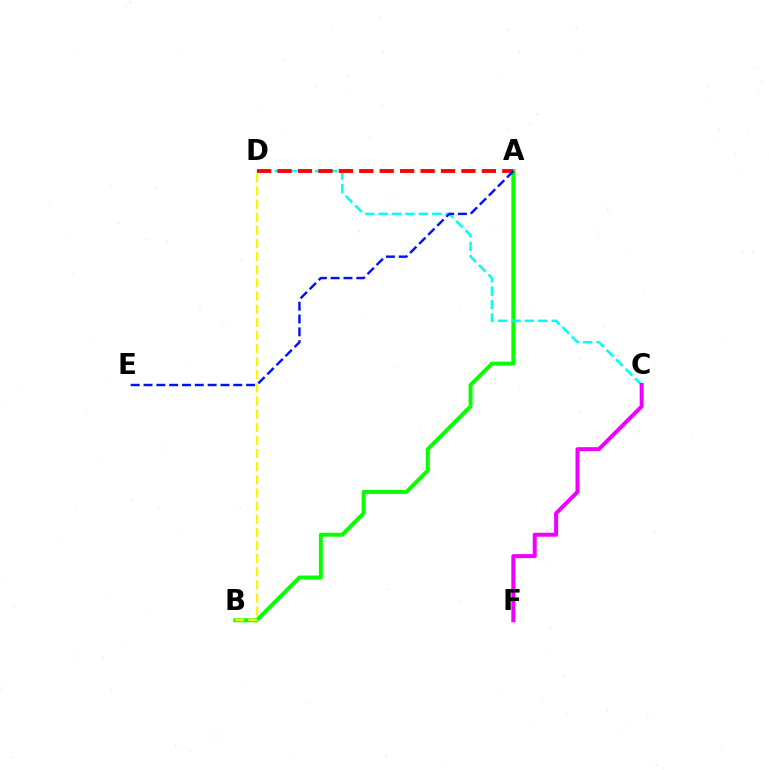{('A', 'B'): [{'color': '#08ff00', 'line_style': 'solid', 'thickness': 2.84}], ('C', 'D'): [{'color': '#00fff6', 'line_style': 'dashed', 'thickness': 1.82}], ('B', 'D'): [{'color': '#fcf500', 'line_style': 'dashed', 'thickness': 1.78}], ('C', 'F'): [{'color': '#ee00ff', 'line_style': 'solid', 'thickness': 2.88}], ('A', 'D'): [{'color': '#ff0000', 'line_style': 'dashed', 'thickness': 2.78}], ('A', 'E'): [{'color': '#0010ff', 'line_style': 'dashed', 'thickness': 1.74}]}